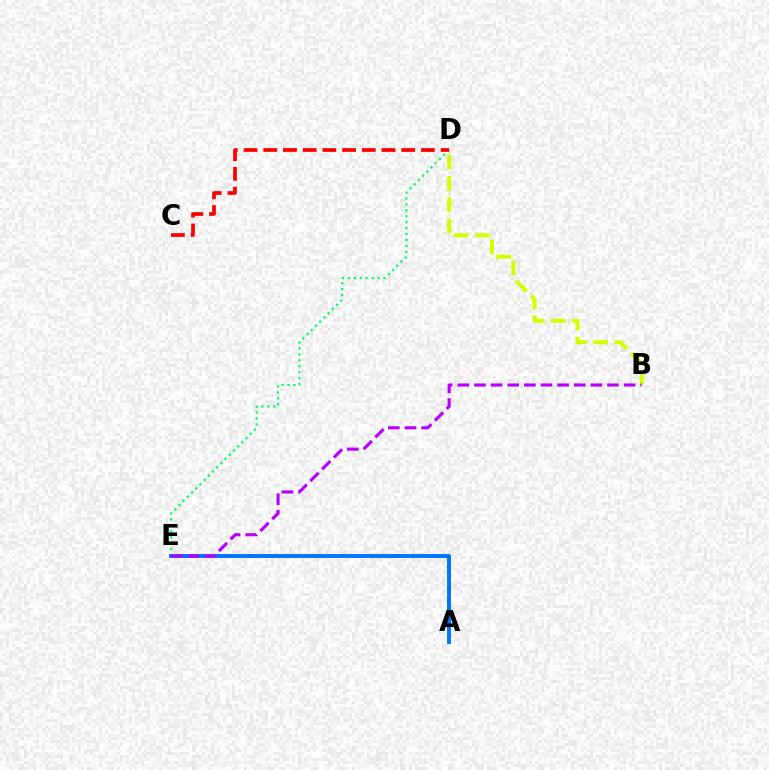{('D', 'E'): [{'color': '#00ff5c', 'line_style': 'dotted', 'thickness': 1.61}], ('C', 'D'): [{'color': '#ff0000', 'line_style': 'dashed', 'thickness': 2.68}], ('B', 'D'): [{'color': '#d1ff00', 'line_style': 'dashed', 'thickness': 2.89}], ('A', 'E'): [{'color': '#0074ff', 'line_style': 'solid', 'thickness': 2.82}], ('B', 'E'): [{'color': '#b900ff', 'line_style': 'dashed', 'thickness': 2.26}]}